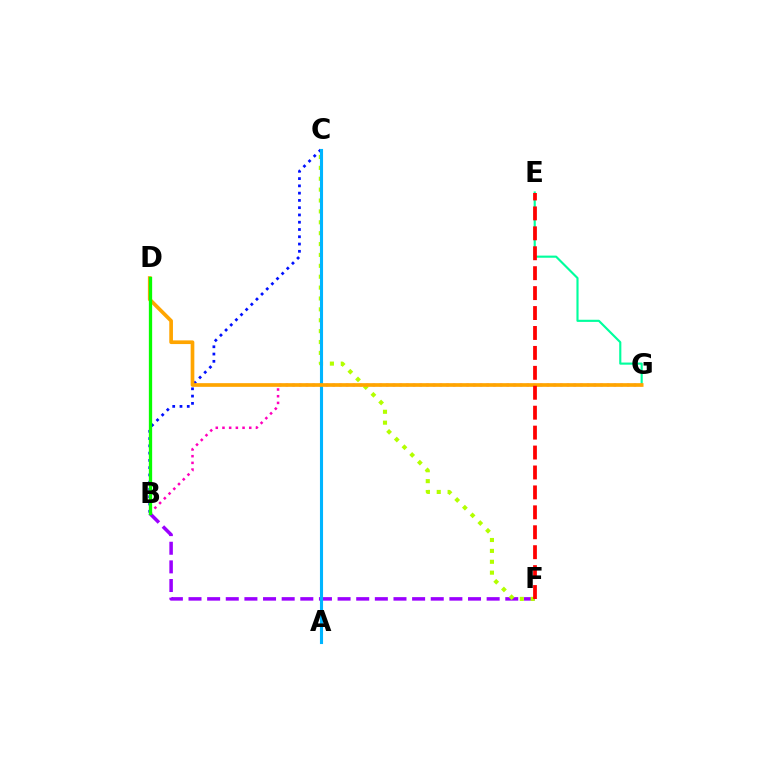{('B', 'F'): [{'color': '#9b00ff', 'line_style': 'dashed', 'thickness': 2.53}], ('E', 'G'): [{'color': '#00ff9d', 'line_style': 'solid', 'thickness': 1.54}], ('B', 'G'): [{'color': '#ff00bd', 'line_style': 'dotted', 'thickness': 1.82}], ('B', 'C'): [{'color': '#0010ff', 'line_style': 'dotted', 'thickness': 1.98}], ('C', 'F'): [{'color': '#b3ff00', 'line_style': 'dotted', 'thickness': 2.96}], ('A', 'C'): [{'color': '#00b5ff', 'line_style': 'solid', 'thickness': 2.23}], ('D', 'G'): [{'color': '#ffa500', 'line_style': 'solid', 'thickness': 2.65}], ('B', 'D'): [{'color': '#08ff00', 'line_style': 'solid', 'thickness': 2.37}], ('E', 'F'): [{'color': '#ff0000', 'line_style': 'dashed', 'thickness': 2.71}]}